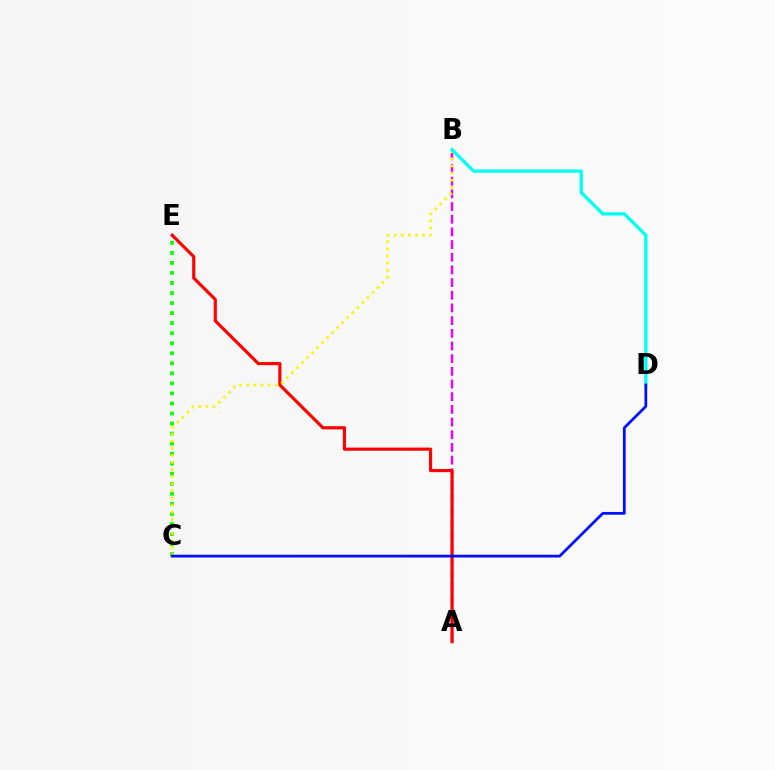{('A', 'B'): [{'color': '#ee00ff', 'line_style': 'dashed', 'thickness': 1.72}], ('C', 'E'): [{'color': '#08ff00', 'line_style': 'dotted', 'thickness': 2.73}], ('A', 'E'): [{'color': '#ff0000', 'line_style': 'solid', 'thickness': 2.26}], ('B', 'C'): [{'color': '#fcf500', 'line_style': 'dotted', 'thickness': 1.93}], ('B', 'D'): [{'color': '#00fff6', 'line_style': 'solid', 'thickness': 2.37}], ('C', 'D'): [{'color': '#0010ff', 'line_style': 'solid', 'thickness': 1.99}]}